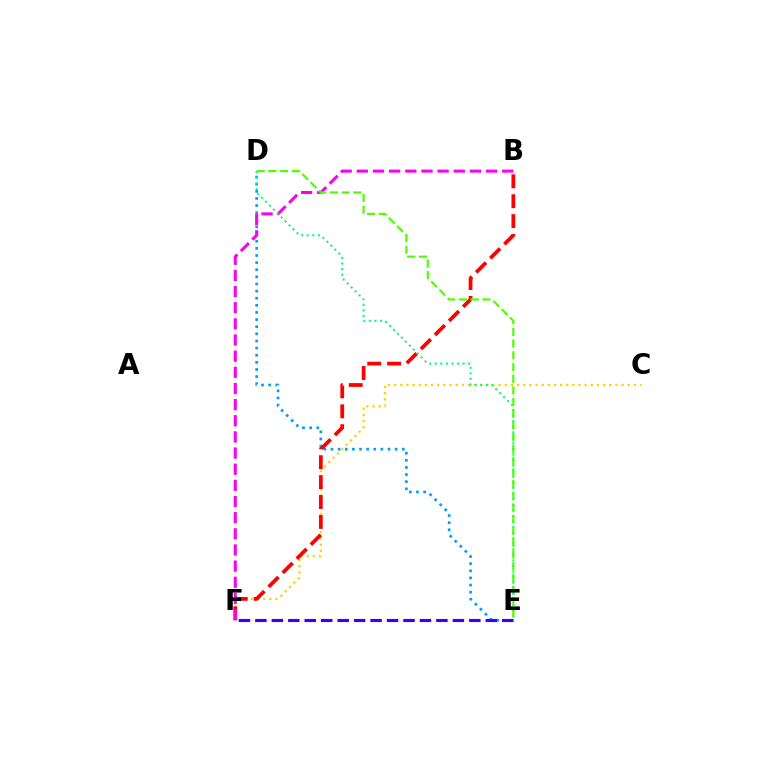{('D', 'E'): [{'color': '#009eff', 'line_style': 'dotted', 'thickness': 1.94}, {'color': '#00ff86', 'line_style': 'dotted', 'thickness': 1.51}, {'color': '#4fff00', 'line_style': 'dashed', 'thickness': 1.59}], ('E', 'F'): [{'color': '#3700ff', 'line_style': 'dashed', 'thickness': 2.24}], ('C', 'F'): [{'color': '#ffd500', 'line_style': 'dotted', 'thickness': 1.67}], ('B', 'F'): [{'color': '#ff0000', 'line_style': 'dashed', 'thickness': 2.7}, {'color': '#ff00ed', 'line_style': 'dashed', 'thickness': 2.19}]}